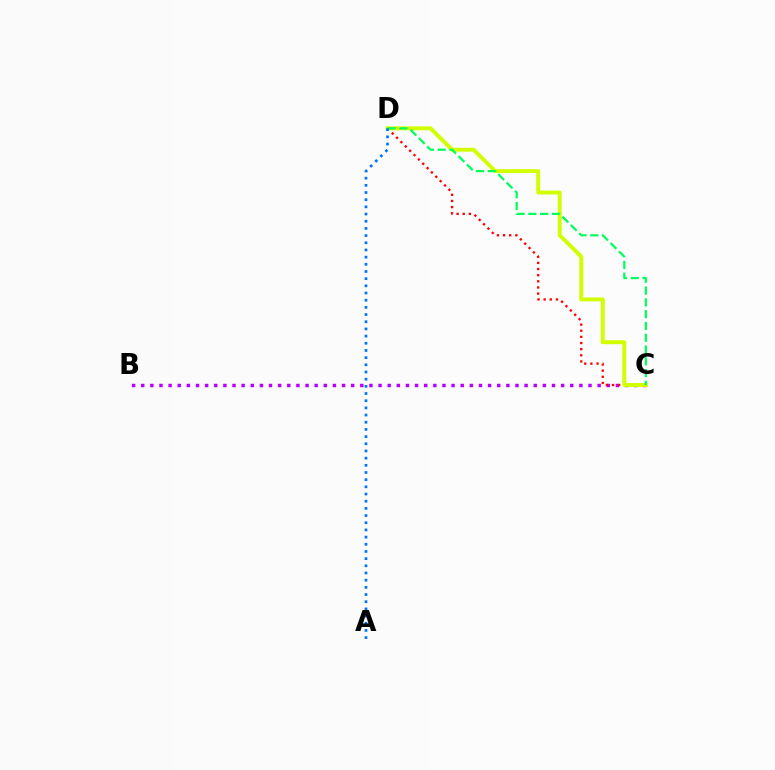{('B', 'C'): [{'color': '#b900ff', 'line_style': 'dotted', 'thickness': 2.48}], ('C', 'D'): [{'color': '#ff0000', 'line_style': 'dotted', 'thickness': 1.67}, {'color': '#d1ff00', 'line_style': 'solid', 'thickness': 2.82}, {'color': '#00ff5c', 'line_style': 'dashed', 'thickness': 1.6}], ('A', 'D'): [{'color': '#0074ff', 'line_style': 'dotted', 'thickness': 1.95}]}